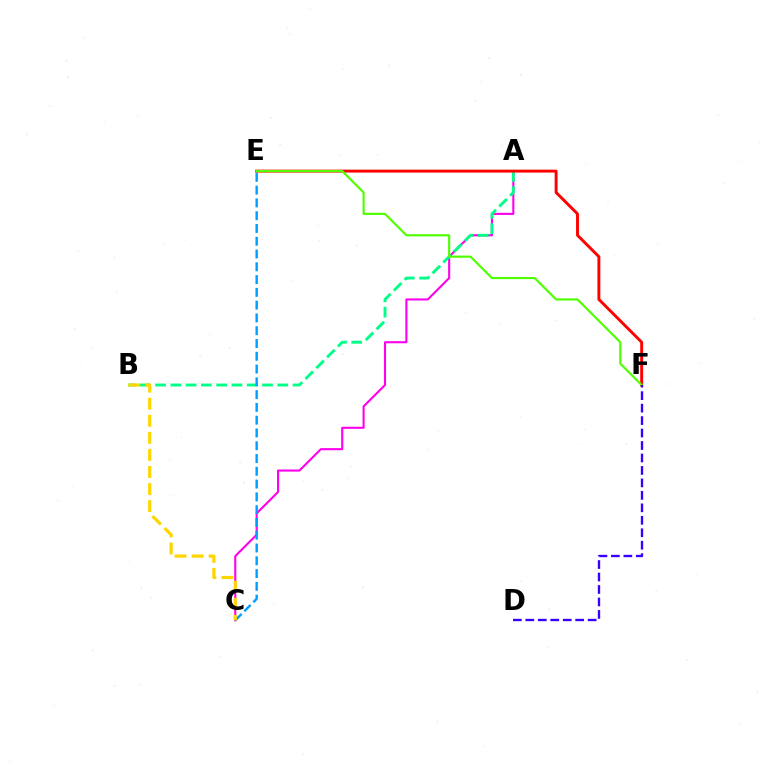{('A', 'C'): [{'color': '#ff00ed', 'line_style': 'solid', 'thickness': 1.51}], ('A', 'B'): [{'color': '#00ff86', 'line_style': 'dashed', 'thickness': 2.08}], ('C', 'E'): [{'color': '#009eff', 'line_style': 'dashed', 'thickness': 1.74}], ('E', 'F'): [{'color': '#ff0000', 'line_style': 'solid', 'thickness': 2.1}, {'color': '#4fff00', 'line_style': 'solid', 'thickness': 1.55}], ('D', 'F'): [{'color': '#3700ff', 'line_style': 'dashed', 'thickness': 1.69}], ('B', 'C'): [{'color': '#ffd500', 'line_style': 'dashed', 'thickness': 2.32}]}